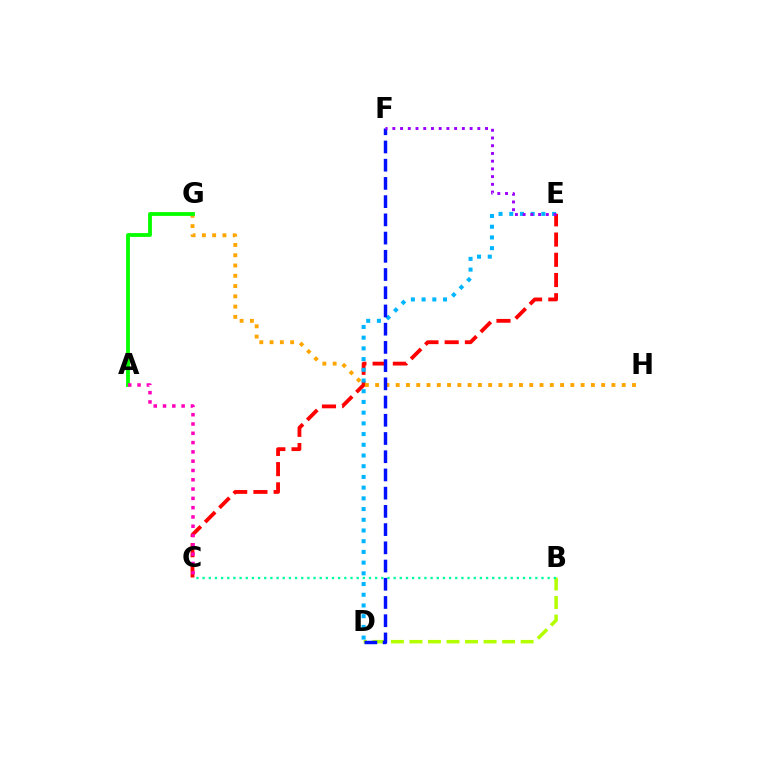{('B', 'D'): [{'color': '#b3ff00', 'line_style': 'dashed', 'thickness': 2.52}], ('C', 'E'): [{'color': '#ff0000', 'line_style': 'dashed', 'thickness': 2.75}], ('G', 'H'): [{'color': '#ffa500', 'line_style': 'dotted', 'thickness': 2.79}], ('B', 'C'): [{'color': '#00ff9d', 'line_style': 'dotted', 'thickness': 1.67}], ('A', 'G'): [{'color': '#08ff00', 'line_style': 'solid', 'thickness': 2.76}], ('D', 'E'): [{'color': '#00b5ff', 'line_style': 'dotted', 'thickness': 2.91}], ('D', 'F'): [{'color': '#0010ff', 'line_style': 'dashed', 'thickness': 2.48}], ('A', 'C'): [{'color': '#ff00bd', 'line_style': 'dotted', 'thickness': 2.53}], ('E', 'F'): [{'color': '#9b00ff', 'line_style': 'dotted', 'thickness': 2.1}]}